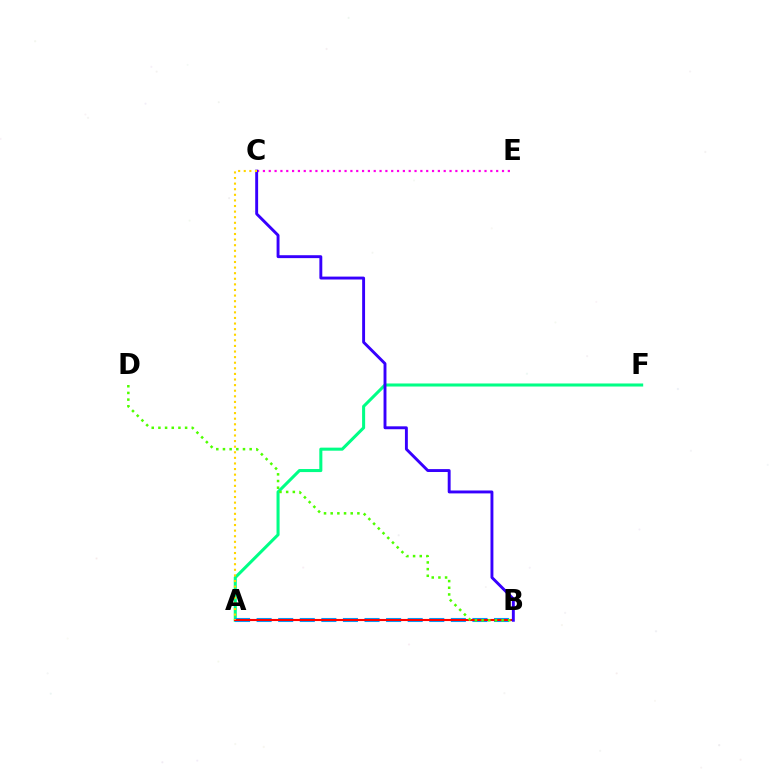{('A', 'F'): [{'color': '#00ff86', 'line_style': 'solid', 'thickness': 2.19}], ('A', 'B'): [{'color': '#009eff', 'line_style': 'dashed', 'thickness': 2.93}, {'color': '#ff0000', 'line_style': 'solid', 'thickness': 1.52}], ('C', 'E'): [{'color': '#ff00ed', 'line_style': 'dotted', 'thickness': 1.58}], ('B', 'C'): [{'color': '#3700ff', 'line_style': 'solid', 'thickness': 2.09}], ('A', 'C'): [{'color': '#ffd500', 'line_style': 'dotted', 'thickness': 1.52}], ('B', 'D'): [{'color': '#4fff00', 'line_style': 'dotted', 'thickness': 1.81}]}